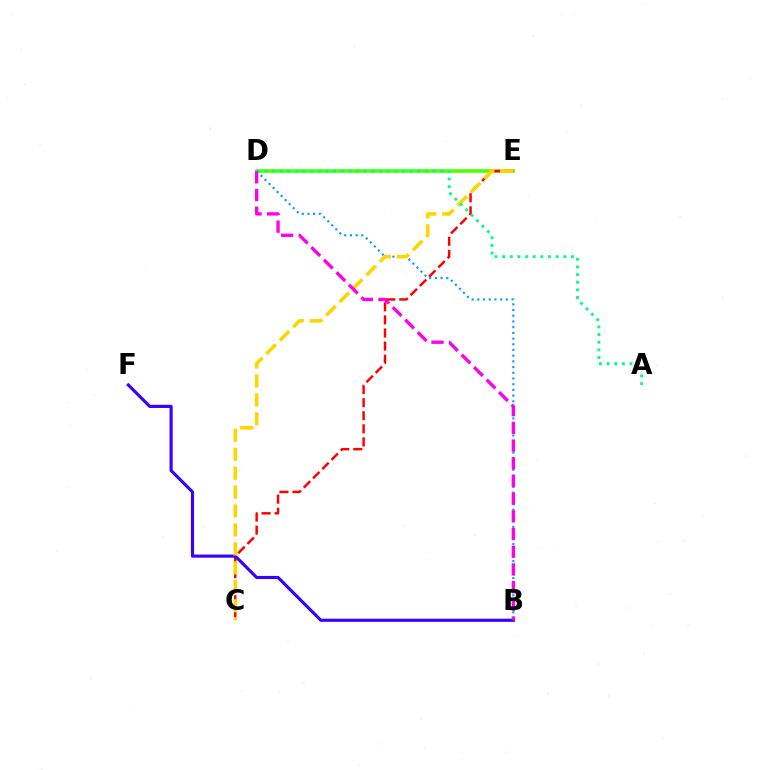{('D', 'E'): [{'color': '#4fff00', 'line_style': 'solid', 'thickness': 2.6}], ('C', 'E'): [{'color': '#ff0000', 'line_style': 'dashed', 'thickness': 1.78}, {'color': '#ffd500', 'line_style': 'dashed', 'thickness': 2.57}], ('B', 'D'): [{'color': '#009eff', 'line_style': 'dotted', 'thickness': 1.55}, {'color': '#ff00ed', 'line_style': 'dashed', 'thickness': 2.4}], ('B', 'F'): [{'color': '#3700ff', 'line_style': 'solid', 'thickness': 2.26}], ('A', 'D'): [{'color': '#00ff86', 'line_style': 'dotted', 'thickness': 2.08}]}